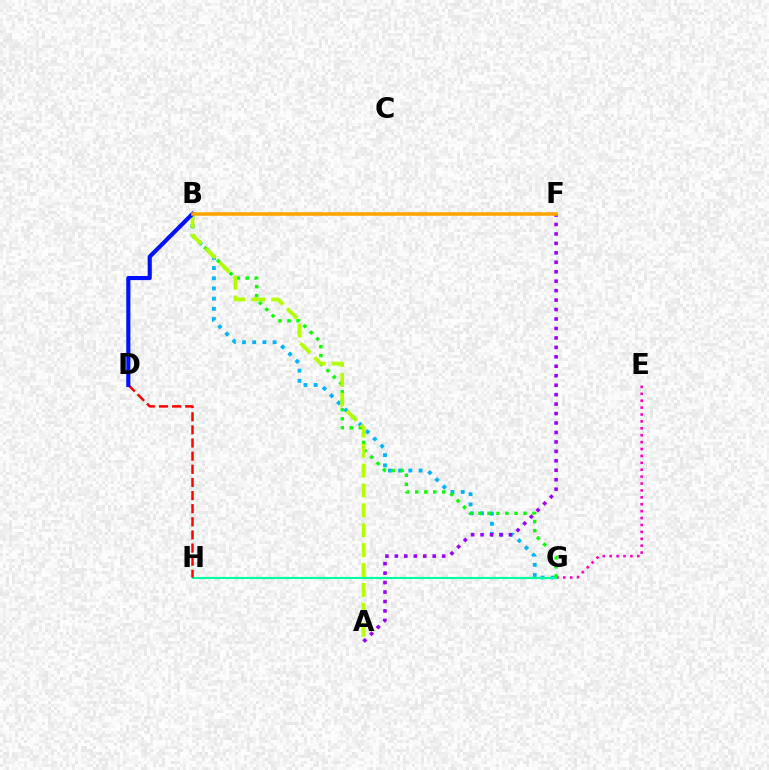{('E', 'G'): [{'color': '#ff00bd', 'line_style': 'dotted', 'thickness': 1.88}], ('B', 'G'): [{'color': '#00b5ff', 'line_style': 'dotted', 'thickness': 2.77}, {'color': '#08ff00', 'line_style': 'dotted', 'thickness': 2.45}], ('G', 'H'): [{'color': '#00ff9d', 'line_style': 'solid', 'thickness': 1.54}], ('D', 'H'): [{'color': '#ff0000', 'line_style': 'dashed', 'thickness': 1.78}], ('A', 'B'): [{'color': '#b3ff00', 'line_style': 'dashed', 'thickness': 2.7}], ('A', 'F'): [{'color': '#9b00ff', 'line_style': 'dotted', 'thickness': 2.57}], ('B', 'D'): [{'color': '#0010ff', 'line_style': 'solid', 'thickness': 2.97}], ('B', 'F'): [{'color': '#ffa500', 'line_style': 'solid', 'thickness': 2.55}]}